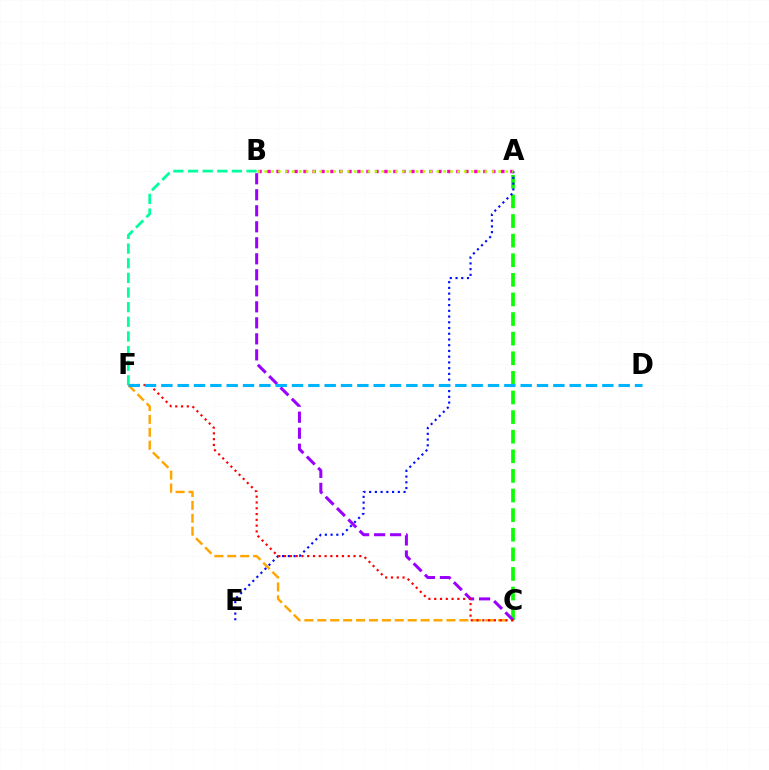{('A', 'B'): [{'color': '#ff00bd', 'line_style': 'dotted', 'thickness': 2.44}, {'color': '#b3ff00', 'line_style': 'dotted', 'thickness': 1.87}], ('A', 'C'): [{'color': '#08ff00', 'line_style': 'dashed', 'thickness': 2.66}], ('C', 'F'): [{'color': '#ffa500', 'line_style': 'dashed', 'thickness': 1.75}, {'color': '#ff0000', 'line_style': 'dotted', 'thickness': 1.57}], ('A', 'E'): [{'color': '#0010ff', 'line_style': 'dotted', 'thickness': 1.56}], ('B', 'C'): [{'color': '#9b00ff', 'line_style': 'dashed', 'thickness': 2.17}], ('B', 'F'): [{'color': '#00ff9d', 'line_style': 'dashed', 'thickness': 1.99}], ('D', 'F'): [{'color': '#00b5ff', 'line_style': 'dashed', 'thickness': 2.22}]}